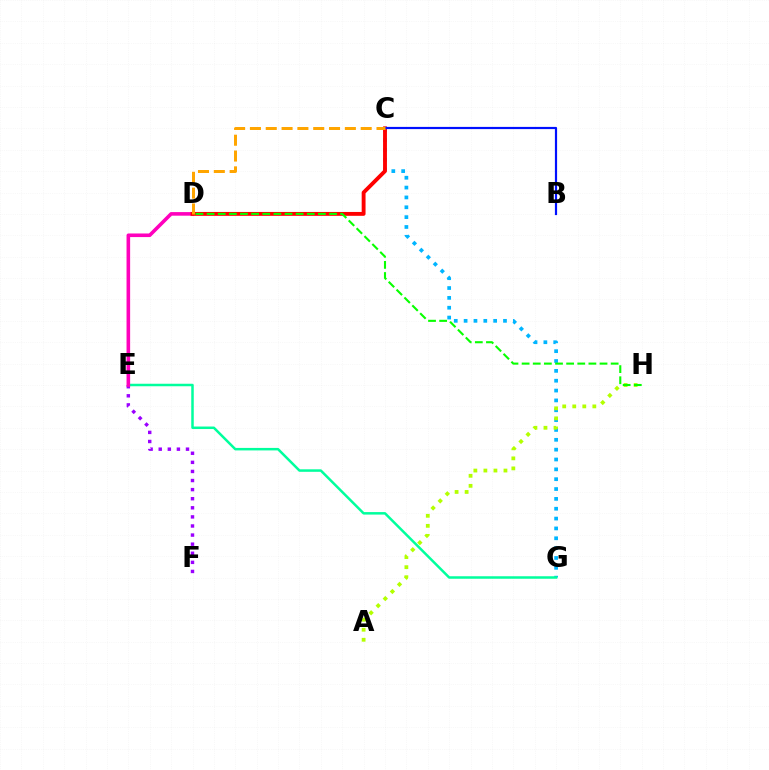{('E', 'F'): [{'color': '#9b00ff', 'line_style': 'dotted', 'thickness': 2.47}], ('C', 'G'): [{'color': '#00b5ff', 'line_style': 'dotted', 'thickness': 2.68}], ('E', 'G'): [{'color': '#00ff9d', 'line_style': 'solid', 'thickness': 1.8}], ('A', 'H'): [{'color': '#b3ff00', 'line_style': 'dotted', 'thickness': 2.73}], ('D', 'E'): [{'color': '#ff00bd', 'line_style': 'solid', 'thickness': 2.59}], ('C', 'D'): [{'color': '#ff0000', 'line_style': 'solid', 'thickness': 2.79}, {'color': '#ffa500', 'line_style': 'dashed', 'thickness': 2.15}], ('B', 'C'): [{'color': '#0010ff', 'line_style': 'solid', 'thickness': 1.58}], ('D', 'H'): [{'color': '#08ff00', 'line_style': 'dashed', 'thickness': 1.51}]}